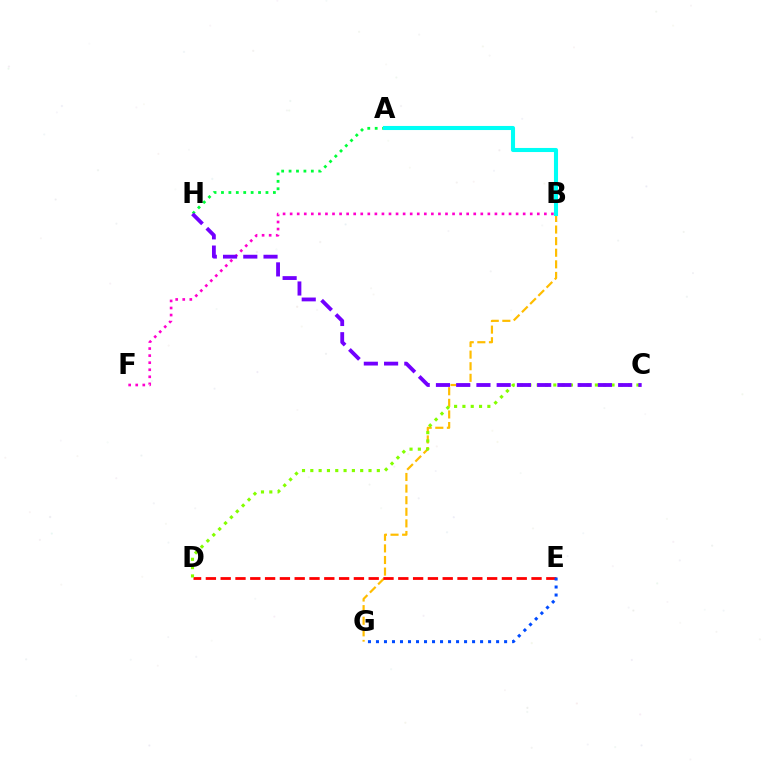{('B', 'G'): [{'color': '#ffbd00', 'line_style': 'dashed', 'thickness': 1.58}], ('B', 'F'): [{'color': '#ff00cf', 'line_style': 'dotted', 'thickness': 1.92}], ('A', 'H'): [{'color': '#00ff39', 'line_style': 'dotted', 'thickness': 2.02}], ('D', 'E'): [{'color': '#ff0000', 'line_style': 'dashed', 'thickness': 2.01}], ('A', 'B'): [{'color': '#00fff6', 'line_style': 'solid', 'thickness': 2.94}], ('C', 'D'): [{'color': '#84ff00', 'line_style': 'dotted', 'thickness': 2.26}], ('C', 'H'): [{'color': '#7200ff', 'line_style': 'dashed', 'thickness': 2.75}], ('E', 'G'): [{'color': '#004bff', 'line_style': 'dotted', 'thickness': 2.18}]}